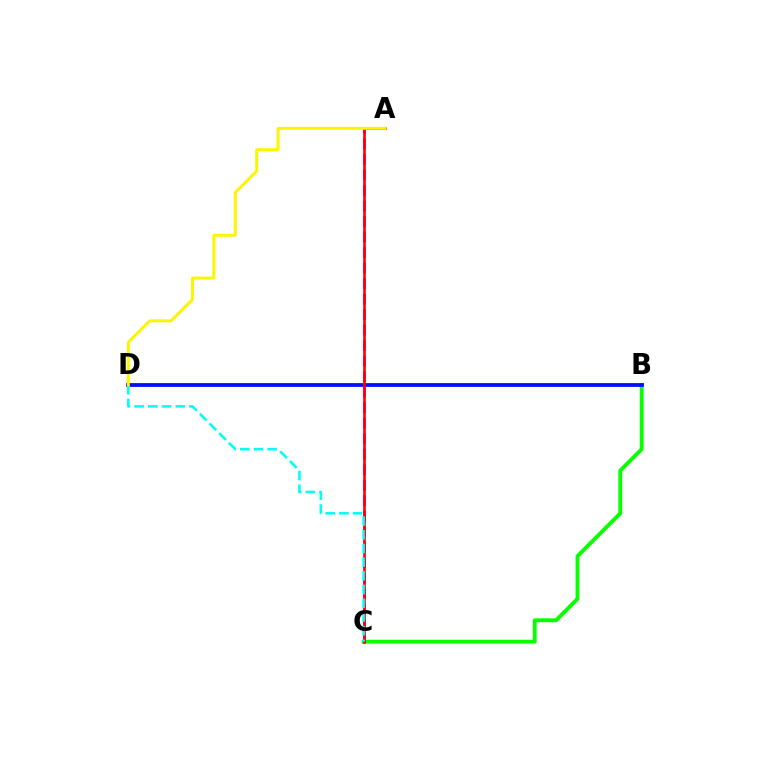{('B', 'C'): [{'color': '#08ff00', 'line_style': 'solid', 'thickness': 2.79}], ('A', 'C'): [{'color': '#ee00ff', 'line_style': 'dashed', 'thickness': 2.11}, {'color': '#ff0000', 'line_style': 'solid', 'thickness': 1.88}], ('B', 'D'): [{'color': '#0010ff', 'line_style': 'solid', 'thickness': 2.73}], ('C', 'D'): [{'color': '#00fff6', 'line_style': 'dashed', 'thickness': 1.86}], ('A', 'D'): [{'color': '#fcf500', 'line_style': 'solid', 'thickness': 2.13}]}